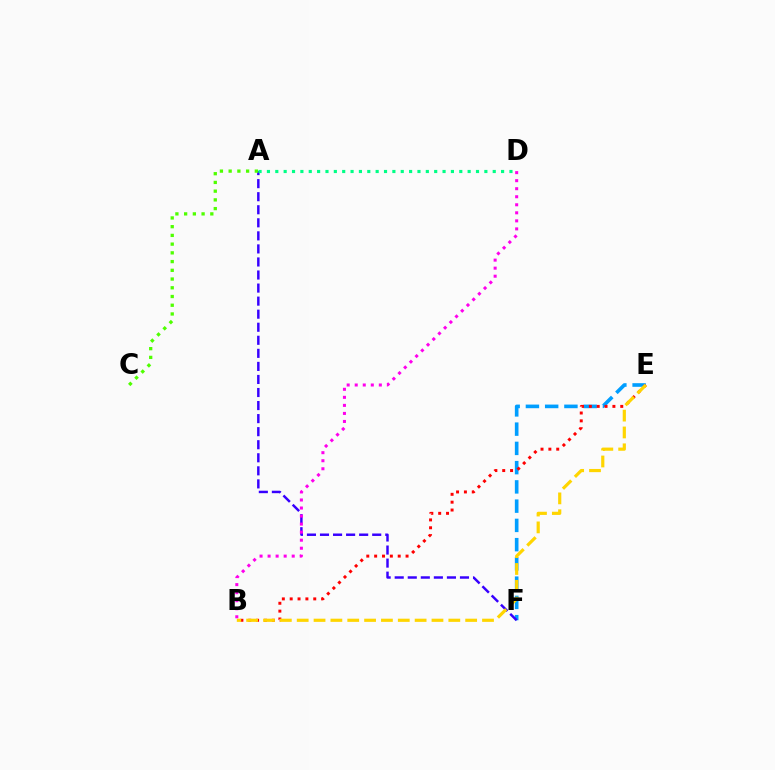{('E', 'F'): [{'color': '#009eff', 'line_style': 'dashed', 'thickness': 2.62}], ('A', 'F'): [{'color': '#3700ff', 'line_style': 'dashed', 'thickness': 1.77}], ('B', 'E'): [{'color': '#ff0000', 'line_style': 'dotted', 'thickness': 2.13}, {'color': '#ffd500', 'line_style': 'dashed', 'thickness': 2.29}], ('A', 'C'): [{'color': '#4fff00', 'line_style': 'dotted', 'thickness': 2.37}], ('A', 'D'): [{'color': '#00ff86', 'line_style': 'dotted', 'thickness': 2.27}], ('B', 'D'): [{'color': '#ff00ed', 'line_style': 'dotted', 'thickness': 2.18}]}